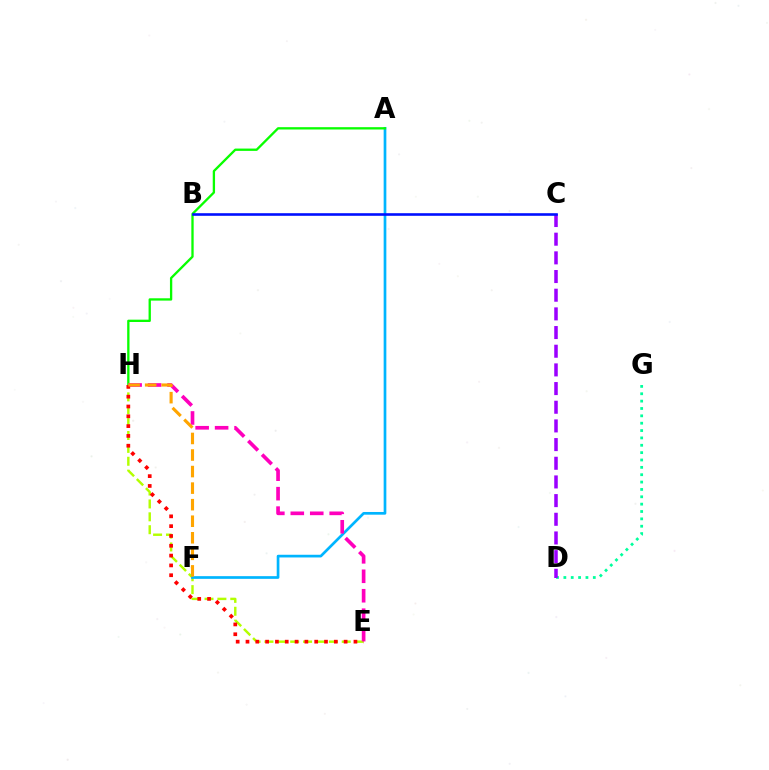{('E', 'H'): [{'color': '#b3ff00', 'line_style': 'dashed', 'thickness': 1.75}, {'color': '#ff00bd', 'line_style': 'dashed', 'thickness': 2.64}, {'color': '#ff0000', 'line_style': 'dotted', 'thickness': 2.67}], ('D', 'G'): [{'color': '#00ff9d', 'line_style': 'dotted', 'thickness': 2.0}], ('A', 'F'): [{'color': '#00b5ff', 'line_style': 'solid', 'thickness': 1.94}], ('C', 'D'): [{'color': '#9b00ff', 'line_style': 'dashed', 'thickness': 2.54}], ('A', 'H'): [{'color': '#08ff00', 'line_style': 'solid', 'thickness': 1.67}], ('B', 'C'): [{'color': '#0010ff', 'line_style': 'solid', 'thickness': 1.88}], ('F', 'H'): [{'color': '#ffa500', 'line_style': 'dashed', 'thickness': 2.25}]}